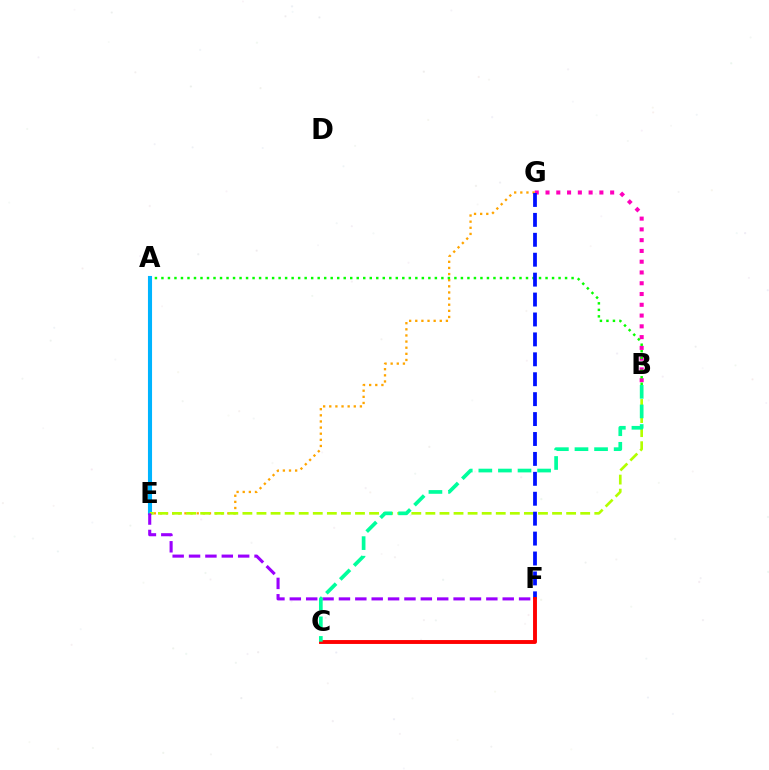{('B', 'G'): [{'color': '#ff00bd', 'line_style': 'dotted', 'thickness': 2.93}], ('E', 'G'): [{'color': '#ffa500', 'line_style': 'dotted', 'thickness': 1.66}], ('A', 'B'): [{'color': '#08ff00', 'line_style': 'dotted', 'thickness': 1.77}], ('A', 'E'): [{'color': '#00b5ff', 'line_style': 'solid', 'thickness': 2.94}], ('B', 'E'): [{'color': '#b3ff00', 'line_style': 'dashed', 'thickness': 1.91}], ('E', 'F'): [{'color': '#9b00ff', 'line_style': 'dashed', 'thickness': 2.22}], ('F', 'G'): [{'color': '#0010ff', 'line_style': 'dashed', 'thickness': 2.71}], ('C', 'F'): [{'color': '#ff0000', 'line_style': 'solid', 'thickness': 2.8}], ('B', 'C'): [{'color': '#00ff9d', 'line_style': 'dashed', 'thickness': 2.66}]}